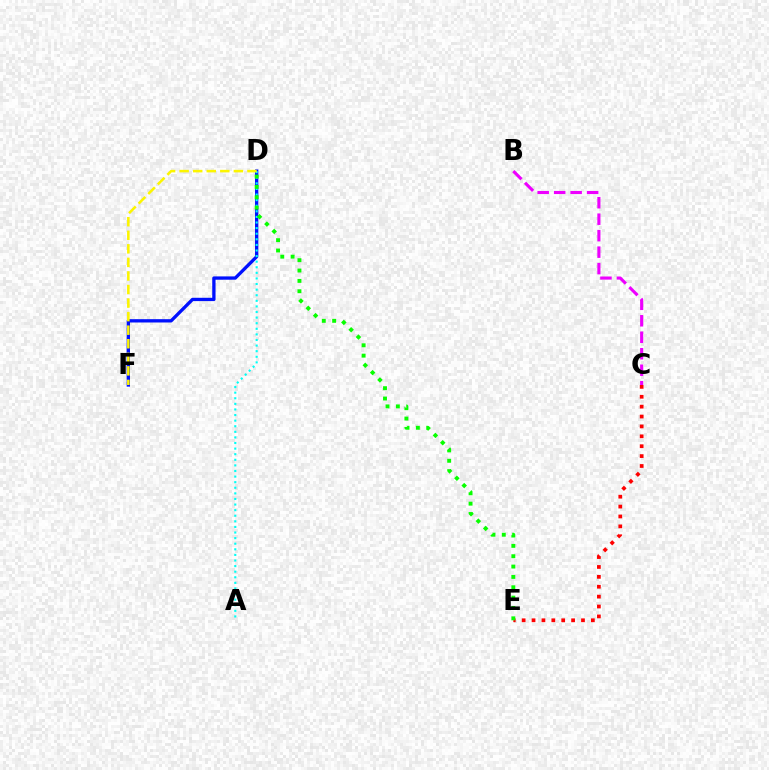{('B', 'C'): [{'color': '#ee00ff', 'line_style': 'dashed', 'thickness': 2.24}], ('D', 'F'): [{'color': '#0010ff', 'line_style': 'solid', 'thickness': 2.38}, {'color': '#fcf500', 'line_style': 'dashed', 'thickness': 1.84}], ('A', 'D'): [{'color': '#00fff6', 'line_style': 'dotted', 'thickness': 1.52}], ('C', 'E'): [{'color': '#ff0000', 'line_style': 'dotted', 'thickness': 2.69}], ('D', 'E'): [{'color': '#08ff00', 'line_style': 'dotted', 'thickness': 2.81}]}